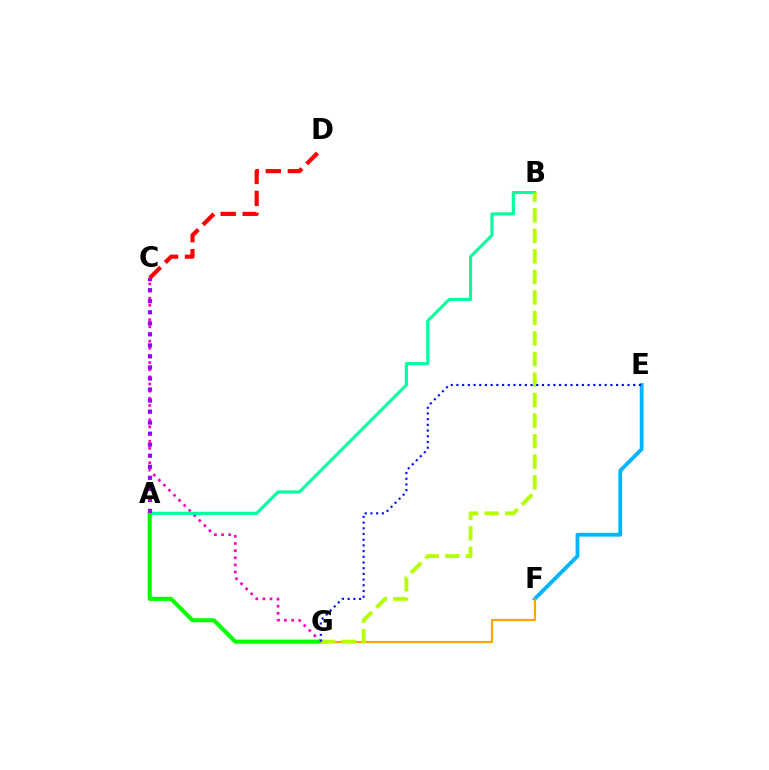{('C', 'G'): [{'color': '#ff00bd', 'line_style': 'dotted', 'thickness': 1.94}], ('A', 'B'): [{'color': '#00ff9d', 'line_style': 'solid', 'thickness': 2.24}], ('E', 'F'): [{'color': '#00b5ff', 'line_style': 'solid', 'thickness': 2.75}], ('A', 'G'): [{'color': '#08ff00', 'line_style': 'solid', 'thickness': 2.95}], ('A', 'C'): [{'color': '#9b00ff', 'line_style': 'dotted', 'thickness': 3.0}], ('C', 'D'): [{'color': '#ff0000', 'line_style': 'dashed', 'thickness': 2.99}], ('F', 'G'): [{'color': '#ffa500', 'line_style': 'solid', 'thickness': 1.56}], ('B', 'G'): [{'color': '#b3ff00', 'line_style': 'dashed', 'thickness': 2.79}], ('E', 'G'): [{'color': '#0010ff', 'line_style': 'dotted', 'thickness': 1.55}]}